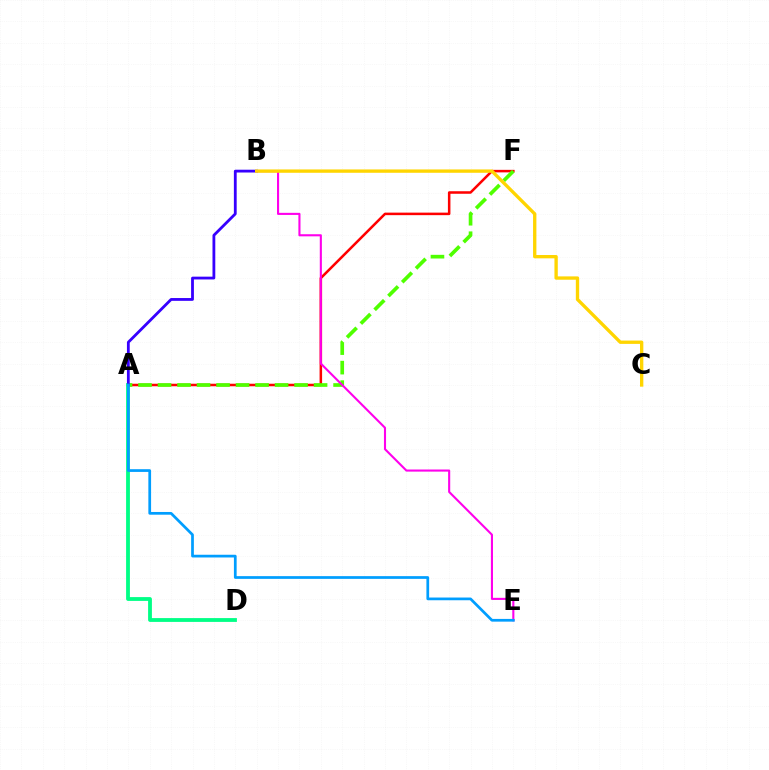{('A', 'F'): [{'color': '#ff0000', 'line_style': 'solid', 'thickness': 1.82}, {'color': '#4fff00', 'line_style': 'dashed', 'thickness': 2.65}], ('A', 'D'): [{'color': '#00ff86', 'line_style': 'solid', 'thickness': 2.74}], ('A', 'B'): [{'color': '#3700ff', 'line_style': 'solid', 'thickness': 2.02}], ('B', 'E'): [{'color': '#ff00ed', 'line_style': 'solid', 'thickness': 1.51}], ('B', 'C'): [{'color': '#ffd500', 'line_style': 'solid', 'thickness': 2.4}], ('A', 'E'): [{'color': '#009eff', 'line_style': 'solid', 'thickness': 1.96}]}